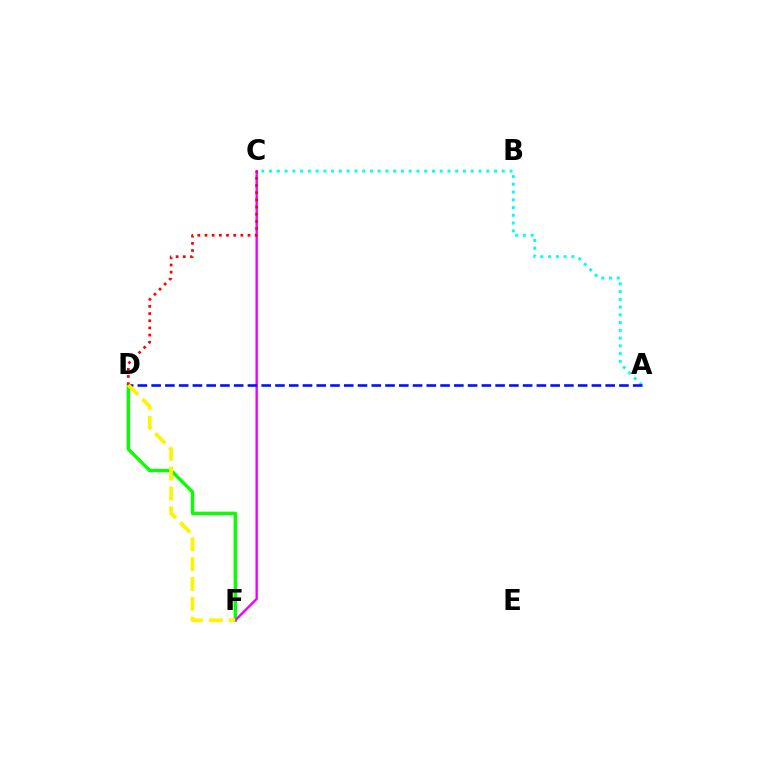{('D', 'F'): [{'color': '#08ff00', 'line_style': 'solid', 'thickness': 2.43}, {'color': '#fcf500', 'line_style': 'dashed', 'thickness': 2.7}], ('A', 'C'): [{'color': '#00fff6', 'line_style': 'dotted', 'thickness': 2.11}], ('C', 'F'): [{'color': '#ee00ff', 'line_style': 'solid', 'thickness': 1.72}], ('A', 'D'): [{'color': '#0010ff', 'line_style': 'dashed', 'thickness': 1.87}], ('C', 'D'): [{'color': '#ff0000', 'line_style': 'dotted', 'thickness': 1.95}]}